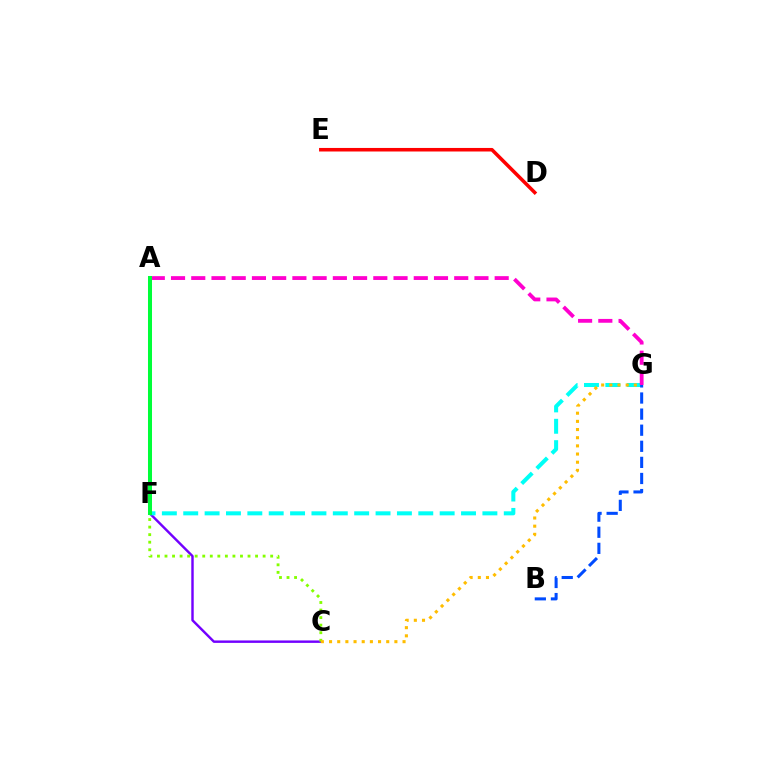{('C', 'F'): [{'color': '#7200ff', 'line_style': 'solid', 'thickness': 1.75}, {'color': '#84ff00', 'line_style': 'dotted', 'thickness': 2.05}], ('F', 'G'): [{'color': '#00fff6', 'line_style': 'dashed', 'thickness': 2.9}], ('C', 'G'): [{'color': '#ffbd00', 'line_style': 'dotted', 'thickness': 2.22}], ('A', 'G'): [{'color': '#ff00cf', 'line_style': 'dashed', 'thickness': 2.75}], ('D', 'E'): [{'color': '#ff0000', 'line_style': 'solid', 'thickness': 2.55}], ('B', 'G'): [{'color': '#004bff', 'line_style': 'dashed', 'thickness': 2.19}], ('A', 'F'): [{'color': '#00ff39', 'line_style': 'solid', 'thickness': 2.89}]}